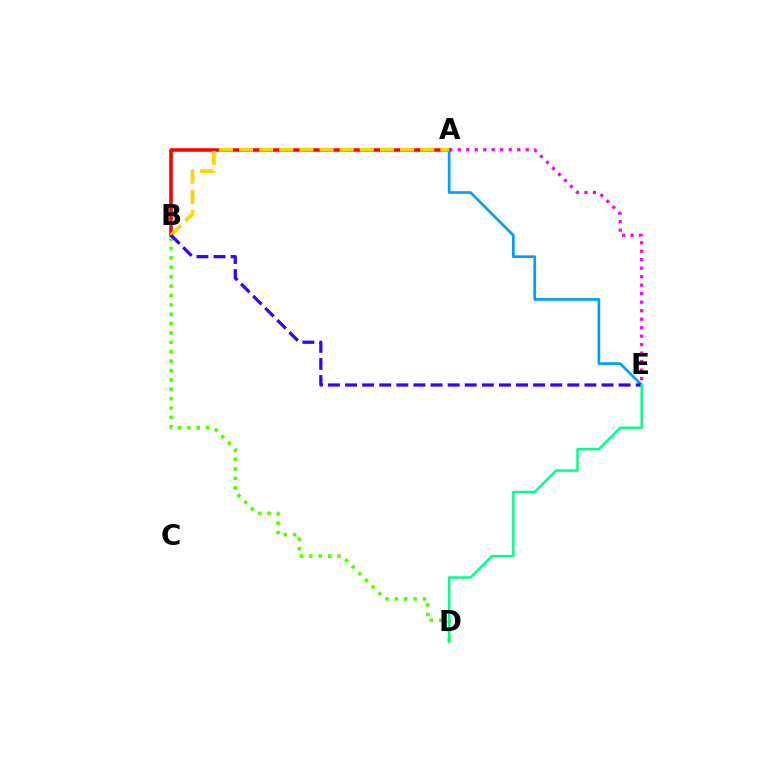{('A', 'E'): [{'color': '#009eff', 'line_style': 'solid', 'thickness': 1.93}, {'color': '#ff00ed', 'line_style': 'dotted', 'thickness': 2.31}], ('A', 'B'): [{'color': '#ff0000', 'line_style': 'solid', 'thickness': 2.55}, {'color': '#ffd500', 'line_style': 'dashed', 'thickness': 2.73}], ('B', 'D'): [{'color': '#4fff00', 'line_style': 'dotted', 'thickness': 2.55}], ('B', 'E'): [{'color': '#3700ff', 'line_style': 'dashed', 'thickness': 2.32}], ('D', 'E'): [{'color': '#00ff86', 'line_style': 'solid', 'thickness': 1.78}]}